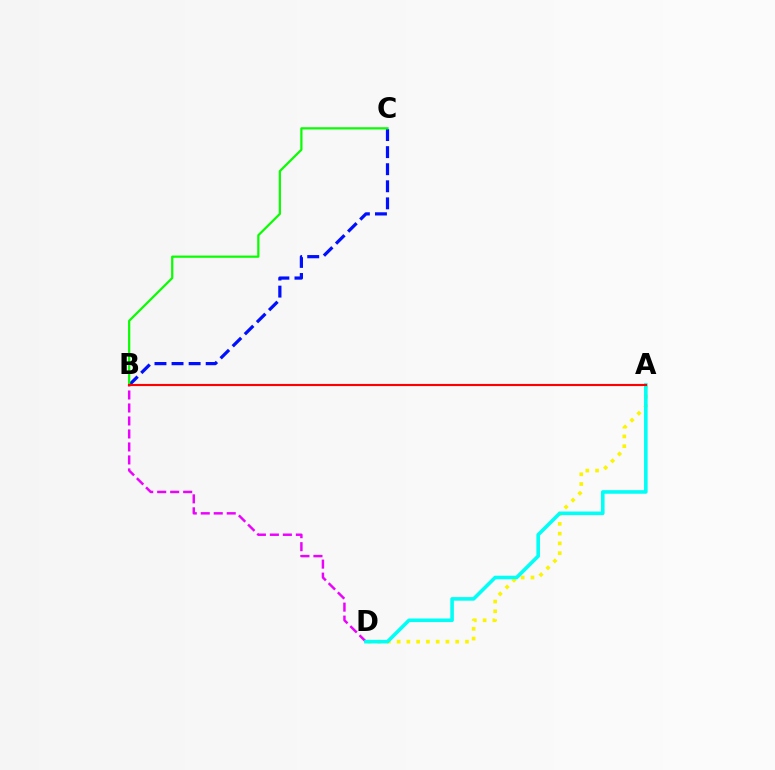{('B', 'D'): [{'color': '#ee00ff', 'line_style': 'dashed', 'thickness': 1.76}], ('A', 'D'): [{'color': '#fcf500', 'line_style': 'dotted', 'thickness': 2.65}, {'color': '#00fff6', 'line_style': 'solid', 'thickness': 2.58}], ('B', 'C'): [{'color': '#0010ff', 'line_style': 'dashed', 'thickness': 2.32}, {'color': '#08ff00', 'line_style': 'solid', 'thickness': 1.6}], ('A', 'B'): [{'color': '#ff0000', 'line_style': 'solid', 'thickness': 1.54}]}